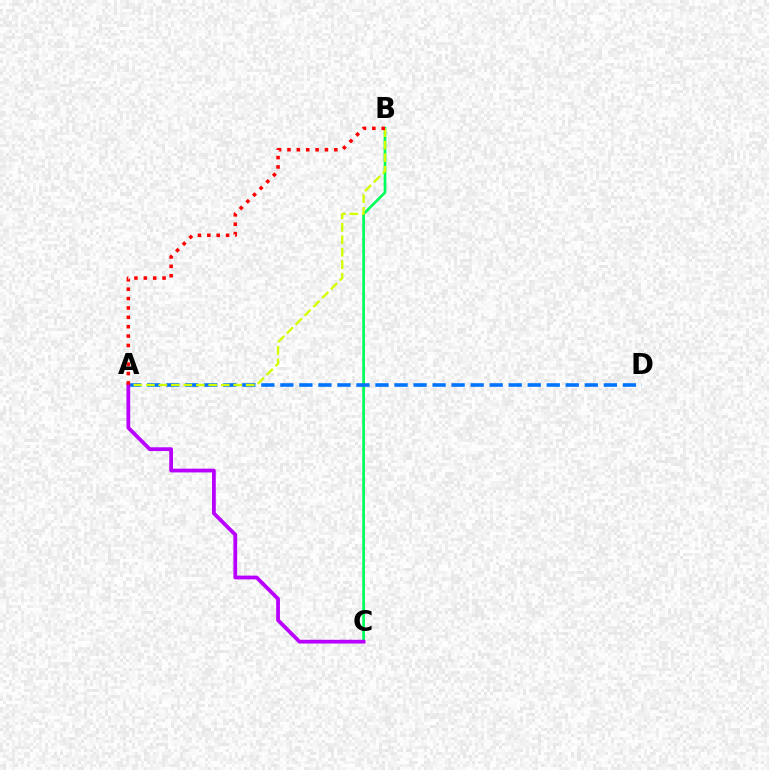{('B', 'C'): [{'color': '#00ff5c', 'line_style': 'solid', 'thickness': 1.94}], ('A', 'D'): [{'color': '#0074ff', 'line_style': 'dashed', 'thickness': 2.58}], ('A', 'B'): [{'color': '#d1ff00', 'line_style': 'dashed', 'thickness': 1.7}, {'color': '#ff0000', 'line_style': 'dotted', 'thickness': 2.55}], ('A', 'C'): [{'color': '#b900ff', 'line_style': 'solid', 'thickness': 2.71}]}